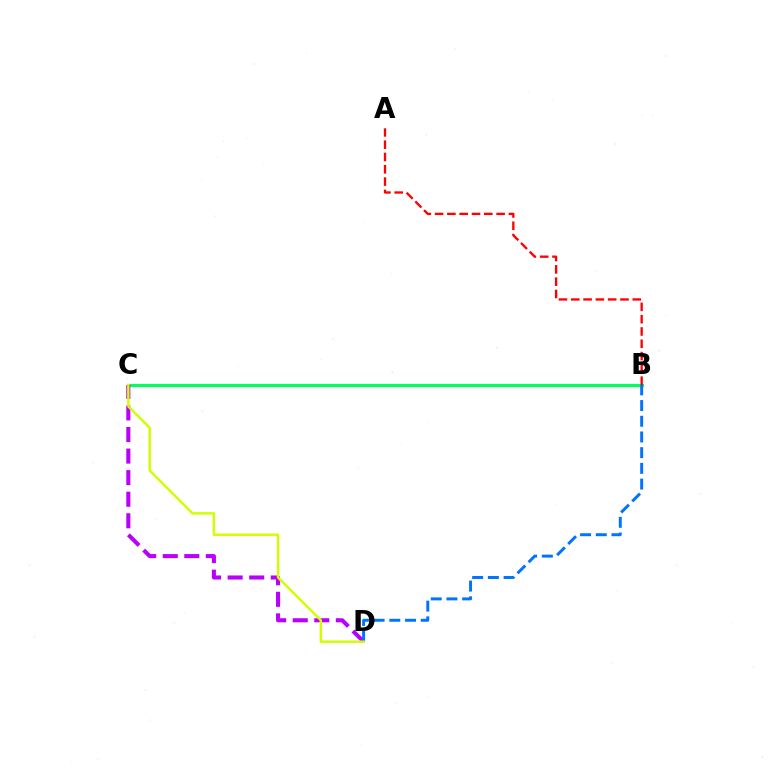{('B', 'C'): [{'color': '#00ff5c', 'line_style': 'solid', 'thickness': 2.26}], ('C', 'D'): [{'color': '#b900ff', 'line_style': 'dashed', 'thickness': 2.93}, {'color': '#d1ff00', 'line_style': 'solid', 'thickness': 1.78}], ('B', 'D'): [{'color': '#0074ff', 'line_style': 'dashed', 'thickness': 2.13}], ('A', 'B'): [{'color': '#ff0000', 'line_style': 'dashed', 'thickness': 1.67}]}